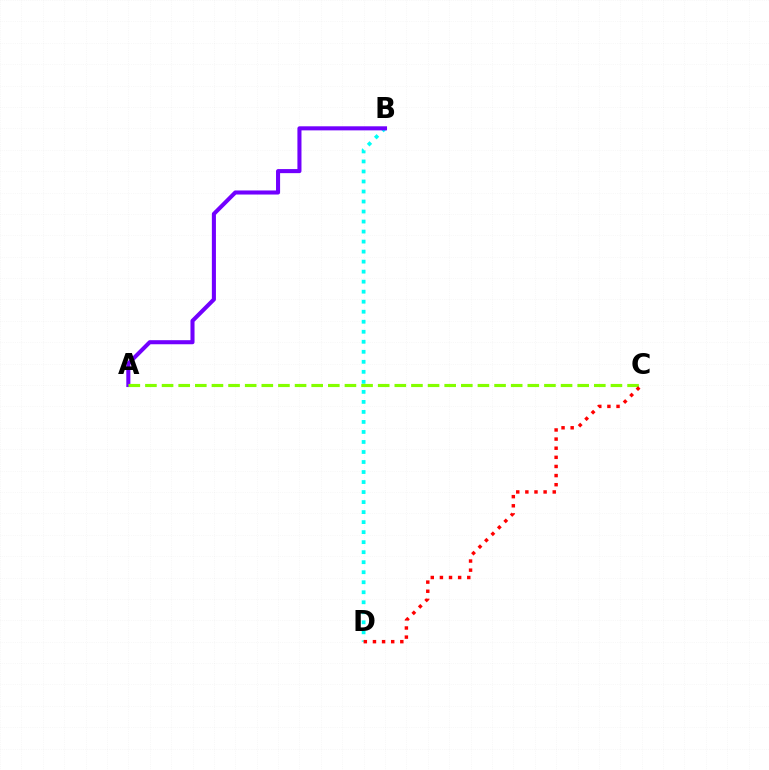{('B', 'D'): [{'color': '#00fff6', 'line_style': 'dotted', 'thickness': 2.72}], ('A', 'B'): [{'color': '#7200ff', 'line_style': 'solid', 'thickness': 2.93}], ('A', 'C'): [{'color': '#84ff00', 'line_style': 'dashed', 'thickness': 2.26}], ('C', 'D'): [{'color': '#ff0000', 'line_style': 'dotted', 'thickness': 2.48}]}